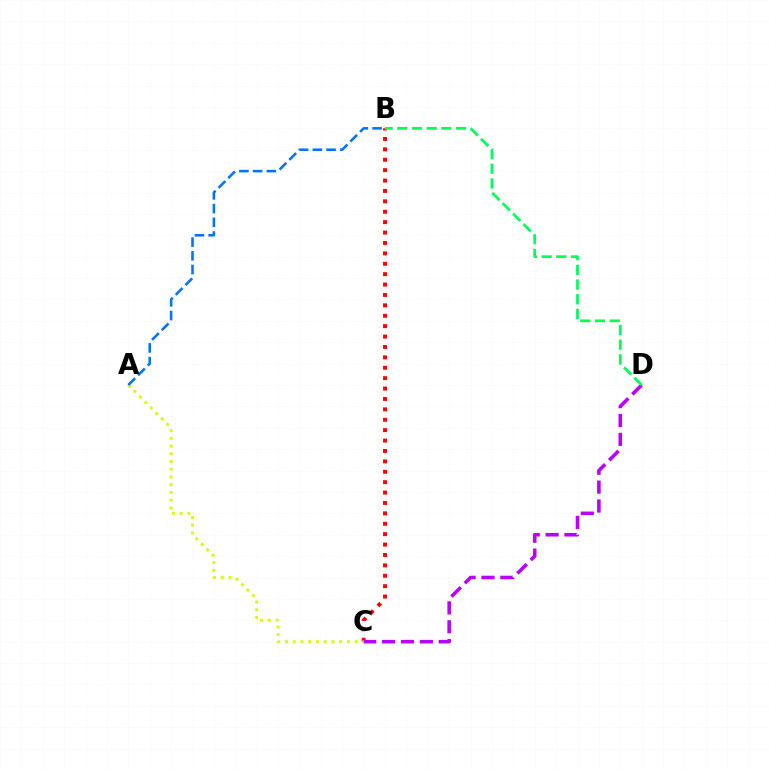{('B', 'C'): [{'color': '#ff0000', 'line_style': 'dotted', 'thickness': 2.83}], ('C', 'D'): [{'color': '#b900ff', 'line_style': 'dashed', 'thickness': 2.56}], ('A', 'C'): [{'color': '#d1ff00', 'line_style': 'dotted', 'thickness': 2.1}], ('B', 'D'): [{'color': '#00ff5c', 'line_style': 'dashed', 'thickness': 2.0}], ('A', 'B'): [{'color': '#0074ff', 'line_style': 'dashed', 'thickness': 1.86}]}